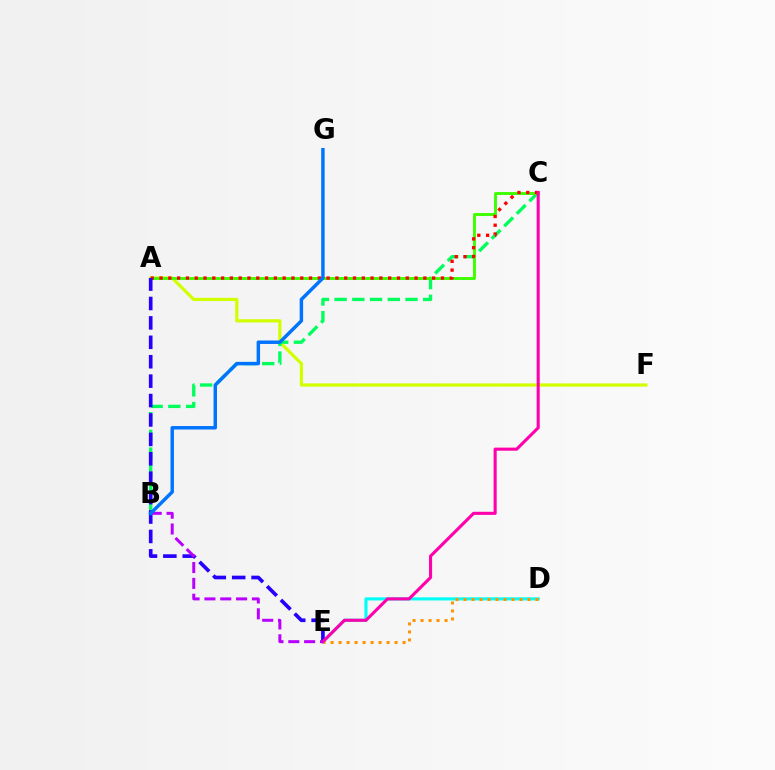{('A', 'F'): [{'color': '#d1ff00', 'line_style': 'solid', 'thickness': 2.31}], ('B', 'C'): [{'color': '#00ff5c', 'line_style': 'dashed', 'thickness': 2.41}], ('D', 'E'): [{'color': '#00fff6', 'line_style': 'solid', 'thickness': 2.25}, {'color': '#ff9400', 'line_style': 'dotted', 'thickness': 2.17}], ('A', 'C'): [{'color': '#3dff00', 'line_style': 'solid', 'thickness': 2.09}, {'color': '#ff0000', 'line_style': 'dotted', 'thickness': 2.39}], ('A', 'E'): [{'color': '#2500ff', 'line_style': 'dashed', 'thickness': 2.64}], ('C', 'E'): [{'color': '#ff00ac', 'line_style': 'solid', 'thickness': 2.22}], ('B', 'E'): [{'color': '#b900ff', 'line_style': 'dashed', 'thickness': 2.15}], ('B', 'G'): [{'color': '#0074ff', 'line_style': 'solid', 'thickness': 2.49}]}